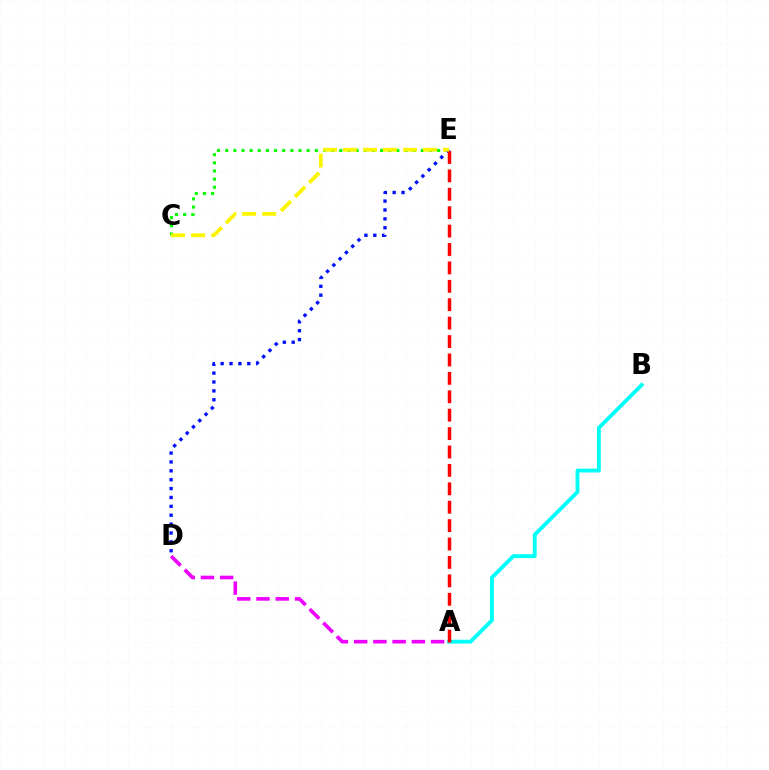{('C', 'E'): [{'color': '#08ff00', 'line_style': 'dotted', 'thickness': 2.22}, {'color': '#fcf500', 'line_style': 'dashed', 'thickness': 2.72}], ('D', 'E'): [{'color': '#0010ff', 'line_style': 'dotted', 'thickness': 2.41}], ('A', 'D'): [{'color': '#ee00ff', 'line_style': 'dashed', 'thickness': 2.61}], ('A', 'B'): [{'color': '#00fff6', 'line_style': 'solid', 'thickness': 2.78}], ('A', 'E'): [{'color': '#ff0000', 'line_style': 'dashed', 'thickness': 2.5}]}